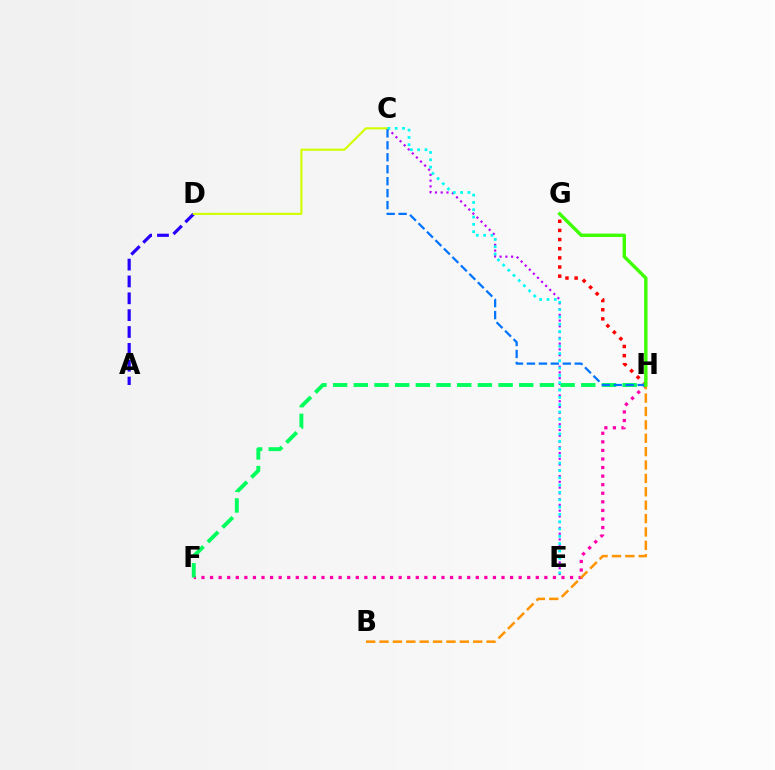{('G', 'H'): [{'color': '#ff0000', 'line_style': 'dotted', 'thickness': 2.49}, {'color': '#3dff00', 'line_style': 'solid', 'thickness': 2.44}], ('A', 'D'): [{'color': '#2500ff', 'line_style': 'dashed', 'thickness': 2.29}], ('C', 'E'): [{'color': '#b900ff', 'line_style': 'dotted', 'thickness': 1.56}, {'color': '#00fff6', 'line_style': 'dotted', 'thickness': 1.99}], ('C', 'D'): [{'color': '#d1ff00', 'line_style': 'solid', 'thickness': 1.54}], ('F', 'H'): [{'color': '#ff00ac', 'line_style': 'dotted', 'thickness': 2.33}, {'color': '#00ff5c', 'line_style': 'dashed', 'thickness': 2.81}], ('B', 'H'): [{'color': '#ff9400', 'line_style': 'dashed', 'thickness': 1.82}], ('C', 'H'): [{'color': '#0074ff', 'line_style': 'dashed', 'thickness': 1.62}]}